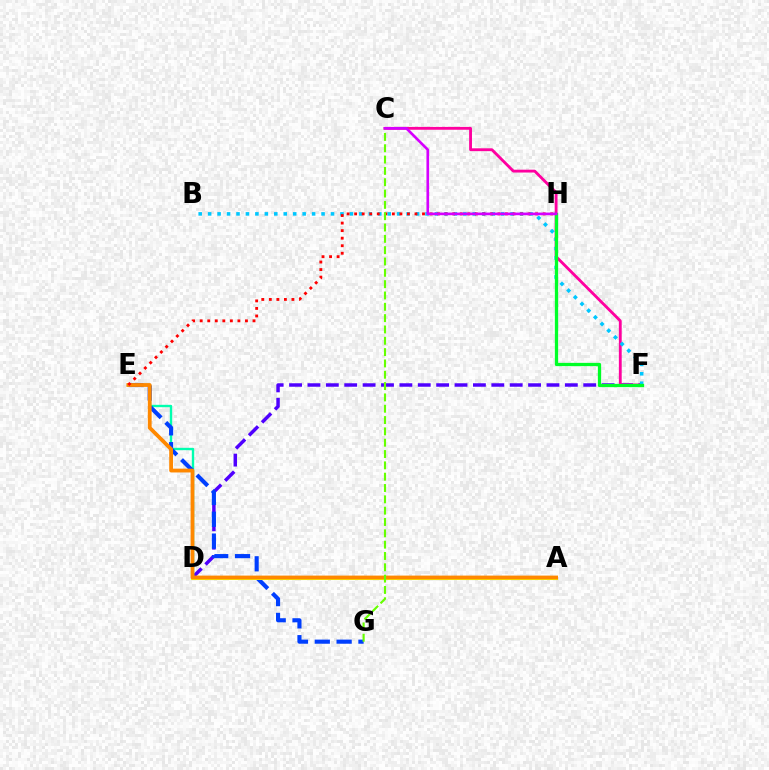{('D', 'F'): [{'color': '#4f00ff', 'line_style': 'dashed', 'thickness': 2.5}], ('D', 'E'): [{'color': '#00ffaf', 'line_style': 'solid', 'thickness': 1.71}], ('C', 'F'): [{'color': '#ff00a0', 'line_style': 'solid', 'thickness': 2.05}], ('E', 'G'): [{'color': '#003fff', 'line_style': 'dashed', 'thickness': 2.97}], ('A', 'D'): [{'color': '#eeff00', 'line_style': 'solid', 'thickness': 2.9}], ('B', 'F'): [{'color': '#00c7ff', 'line_style': 'dotted', 'thickness': 2.57}], ('A', 'E'): [{'color': '#ff8800', 'line_style': 'solid', 'thickness': 2.74}], ('E', 'H'): [{'color': '#ff0000', 'line_style': 'dotted', 'thickness': 2.05}], ('F', 'H'): [{'color': '#00ff27', 'line_style': 'solid', 'thickness': 2.36}], ('C', 'G'): [{'color': '#66ff00', 'line_style': 'dashed', 'thickness': 1.54}], ('C', 'H'): [{'color': '#d600ff', 'line_style': 'solid', 'thickness': 1.91}]}